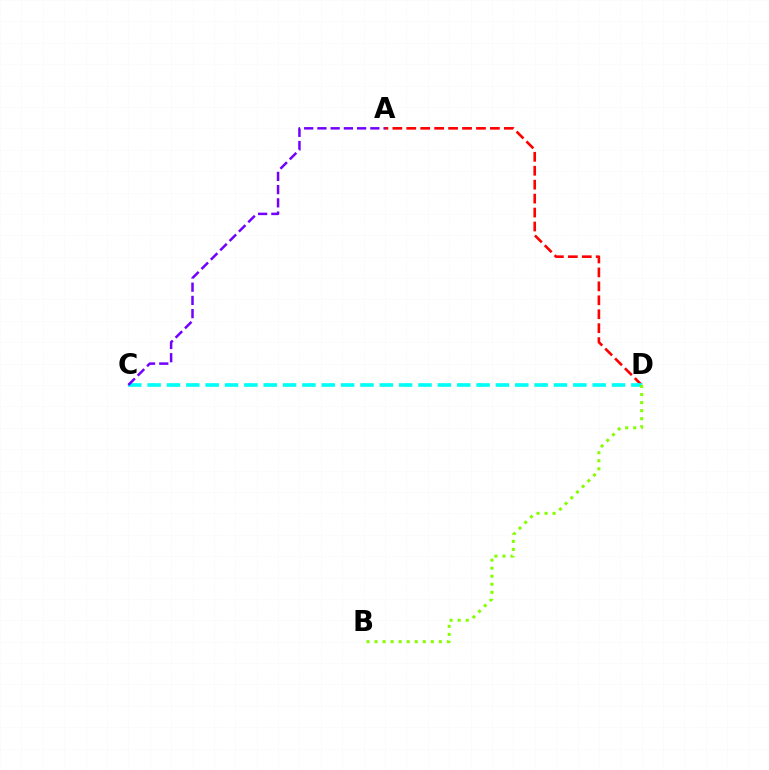{('A', 'D'): [{'color': '#ff0000', 'line_style': 'dashed', 'thickness': 1.89}], ('C', 'D'): [{'color': '#00fff6', 'line_style': 'dashed', 'thickness': 2.63}], ('A', 'C'): [{'color': '#7200ff', 'line_style': 'dashed', 'thickness': 1.8}], ('B', 'D'): [{'color': '#84ff00', 'line_style': 'dotted', 'thickness': 2.18}]}